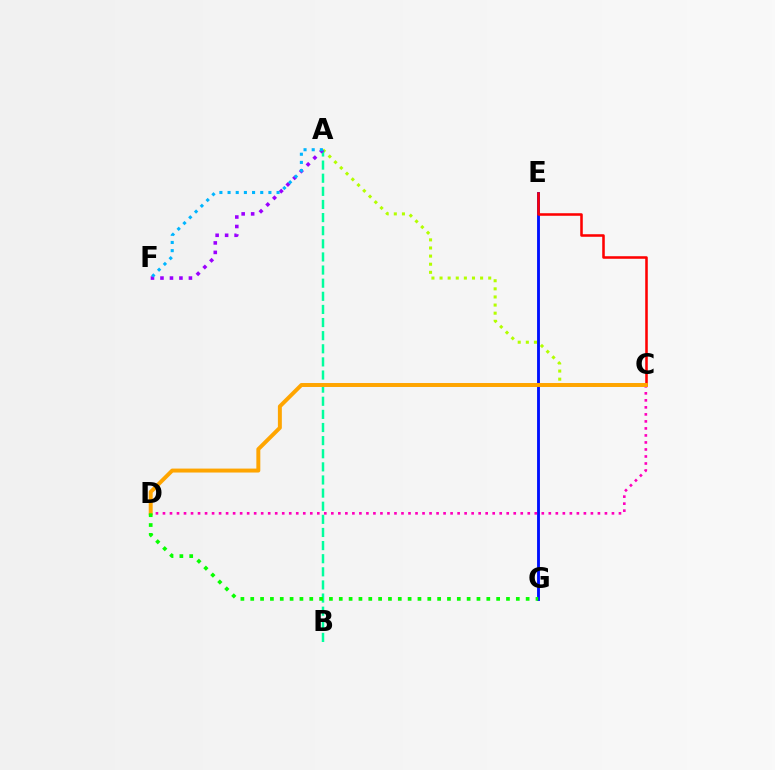{('A', 'C'): [{'color': '#b3ff00', 'line_style': 'dotted', 'thickness': 2.2}], ('E', 'G'): [{'color': '#0010ff', 'line_style': 'solid', 'thickness': 2.06}], ('A', 'B'): [{'color': '#00ff9d', 'line_style': 'dashed', 'thickness': 1.78}], ('C', 'D'): [{'color': '#ff00bd', 'line_style': 'dotted', 'thickness': 1.91}, {'color': '#ffa500', 'line_style': 'solid', 'thickness': 2.85}], ('C', 'E'): [{'color': '#ff0000', 'line_style': 'solid', 'thickness': 1.84}], ('A', 'F'): [{'color': '#9b00ff', 'line_style': 'dotted', 'thickness': 2.58}, {'color': '#00b5ff', 'line_style': 'dotted', 'thickness': 2.22}], ('D', 'G'): [{'color': '#08ff00', 'line_style': 'dotted', 'thickness': 2.67}]}